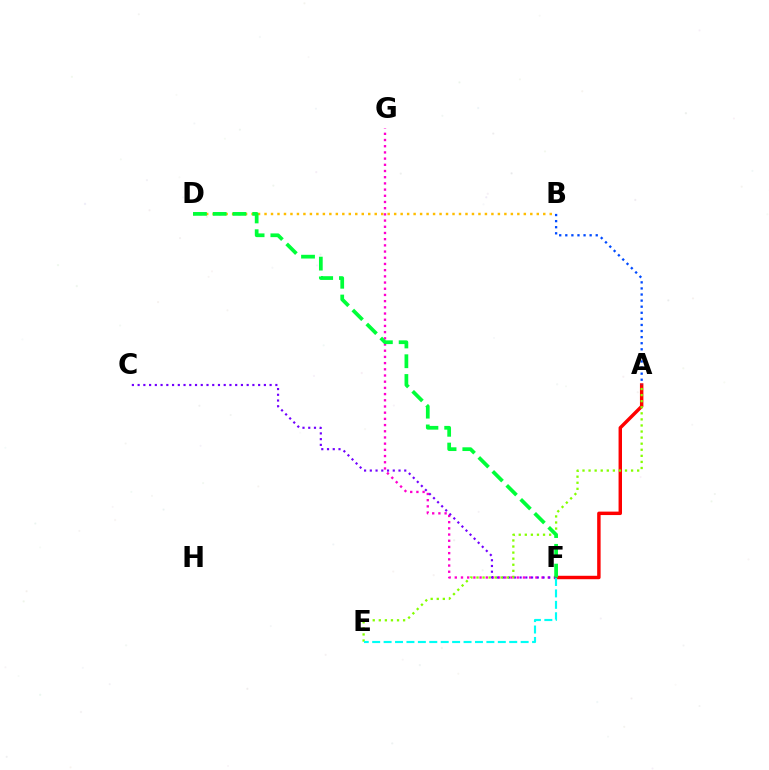{('F', 'G'): [{'color': '#ff00cf', 'line_style': 'dotted', 'thickness': 1.68}], ('A', 'F'): [{'color': '#ff0000', 'line_style': 'solid', 'thickness': 2.48}], ('B', 'D'): [{'color': '#ffbd00', 'line_style': 'dotted', 'thickness': 1.76}], ('A', 'B'): [{'color': '#004bff', 'line_style': 'dotted', 'thickness': 1.65}], ('C', 'F'): [{'color': '#7200ff', 'line_style': 'dotted', 'thickness': 1.56}], ('A', 'E'): [{'color': '#84ff00', 'line_style': 'dotted', 'thickness': 1.65}], ('E', 'F'): [{'color': '#00fff6', 'line_style': 'dashed', 'thickness': 1.55}], ('D', 'F'): [{'color': '#00ff39', 'line_style': 'dashed', 'thickness': 2.68}]}